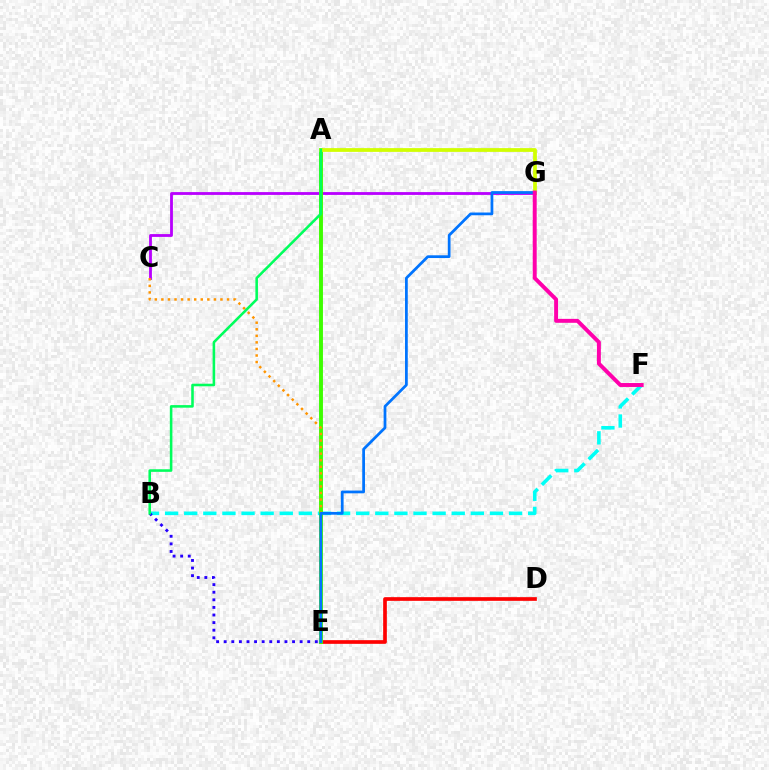{('D', 'E'): [{'color': '#ff0000', 'line_style': 'solid', 'thickness': 2.65}], ('C', 'G'): [{'color': '#b900ff', 'line_style': 'solid', 'thickness': 2.02}], ('B', 'F'): [{'color': '#00fff6', 'line_style': 'dashed', 'thickness': 2.6}], ('A', 'E'): [{'color': '#3dff00', 'line_style': 'solid', 'thickness': 2.81}], ('B', 'E'): [{'color': '#2500ff', 'line_style': 'dotted', 'thickness': 2.06}], ('A', 'G'): [{'color': '#d1ff00', 'line_style': 'solid', 'thickness': 2.7}], ('C', 'E'): [{'color': '#ff9400', 'line_style': 'dotted', 'thickness': 1.78}], ('E', 'G'): [{'color': '#0074ff', 'line_style': 'solid', 'thickness': 1.98}], ('A', 'B'): [{'color': '#00ff5c', 'line_style': 'solid', 'thickness': 1.85}], ('F', 'G'): [{'color': '#ff00ac', 'line_style': 'solid', 'thickness': 2.83}]}